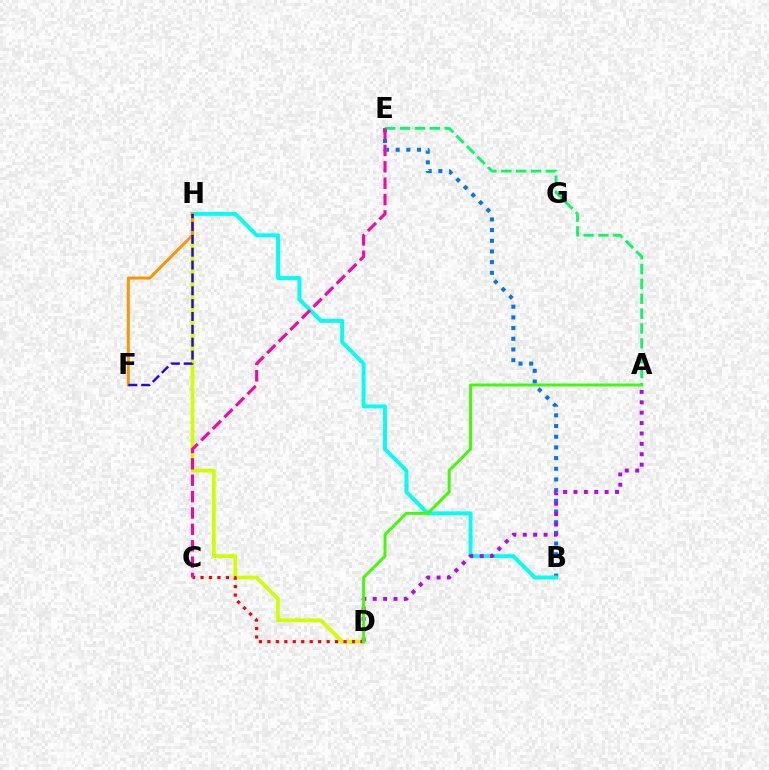{('B', 'E'): [{'color': '#0074ff', 'line_style': 'dotted', 'thickness': 2.9}], ('A', 'E'): [{'color': '#00ff5c', 'line_style': 'dashed', 'thickness': 2.02}], ('D', 'H'): [{'color': '#d1ff00', 'line_style': 'solid', 'thickness': 2.71}], ('B', 'H'): [{'color': '#00fff6', 'line_style': 'solid', 'thickness': 2.81}], ('F', 'H'): [{'color': '#ff9400', 'line_style': 'solid', 'thickness': 2.12}, {'color': '#2500ff', 'line_style': 'dashed', 'thickness': 1.75}], ('C', 'D'): [{'color': '#ff0000', 'line_style': 'dotted', 'thickness': 2.3}], ('A', 'D'): [{'color': '#b900ff', 'line_style': 'dotted', 'thickness': 2.82}, {'color': '#3dff00', 'line_style': 'solid', 'thickness': 2.12}], ('C', 'E'): [{'color': '#ff00ac', 'line_style': 'dashed', 'thickness': 2.23}]}